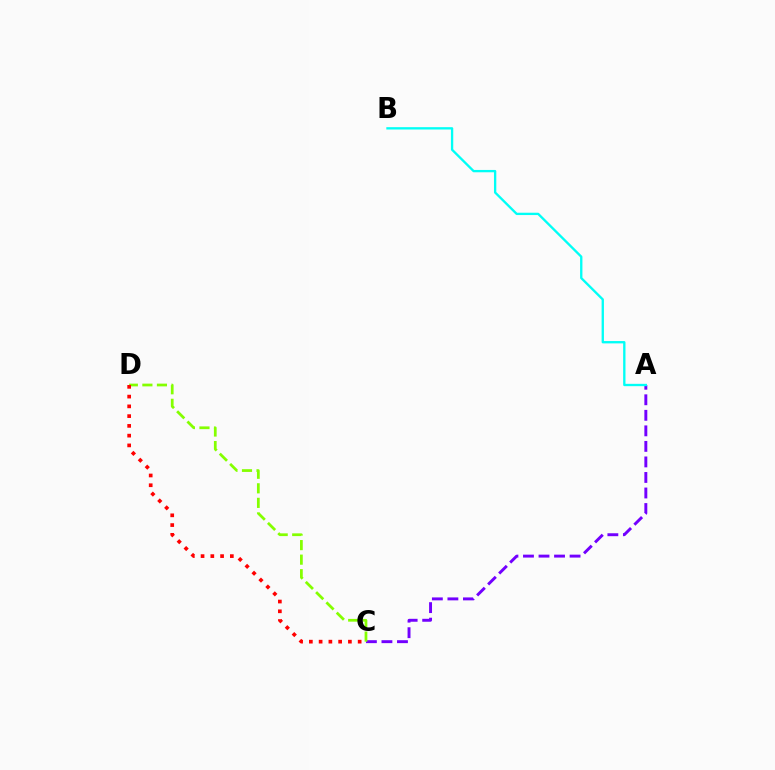{('A', 'C'): [{'color': '#7200ff', 'line_style': 'dashed', 'thickness': 2.11}], ('C', 'D'): [{'color': '#84ff00', 'line_style': 'dashed', 'thickness': 1.98}, {'color': '#ff0000', 'line_style': 'dotted', 'thickness': 2.65}], ('A', 'B'): [{'color': '#00fff6', 'line_style': 'solid', 'thickness': 1.68}]}